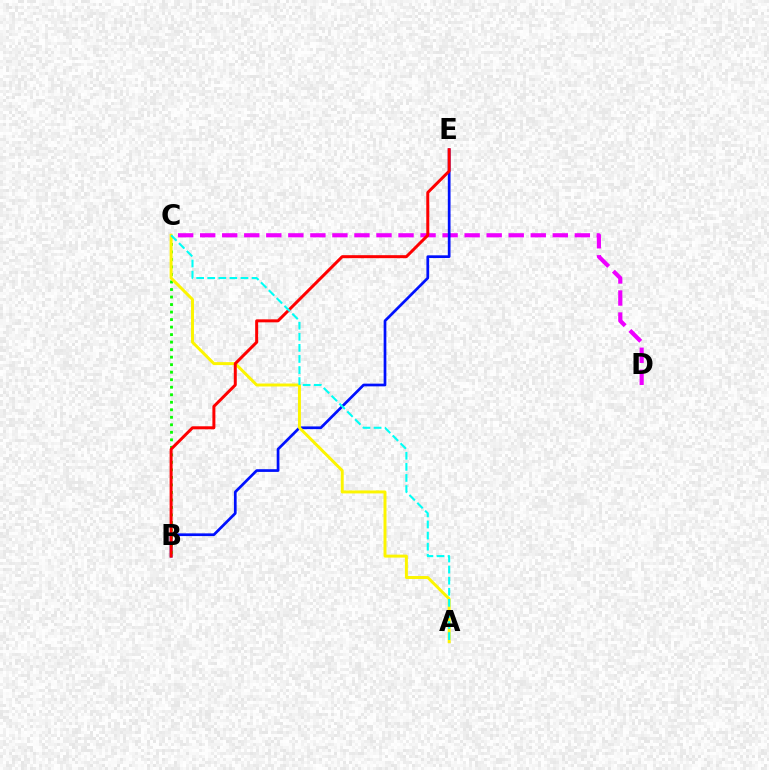{('C', 'D'): [{'color': '#ee00ff', 'line_style': 'dashed', 'thickness': 2.99}], ('B', 'E'): [{'color': '#0010ff', 'line_style': 'solid', 'thickness': 1.95}, {'color': '#ff0000', 'line_style': 'solid', 'thickness': 2.15}], ('B', 'C'): [{'color': '#08ff00', 'line_style': 'dotted', 'thickness': 2.04}], ('A', 'C'): [{'color': '#fcf500', 'line_style': 'solid', 'thickness': 2.13}, {'color': '#00fff6', 'line_style': 'dashed', 'thickness': 1.51}]}